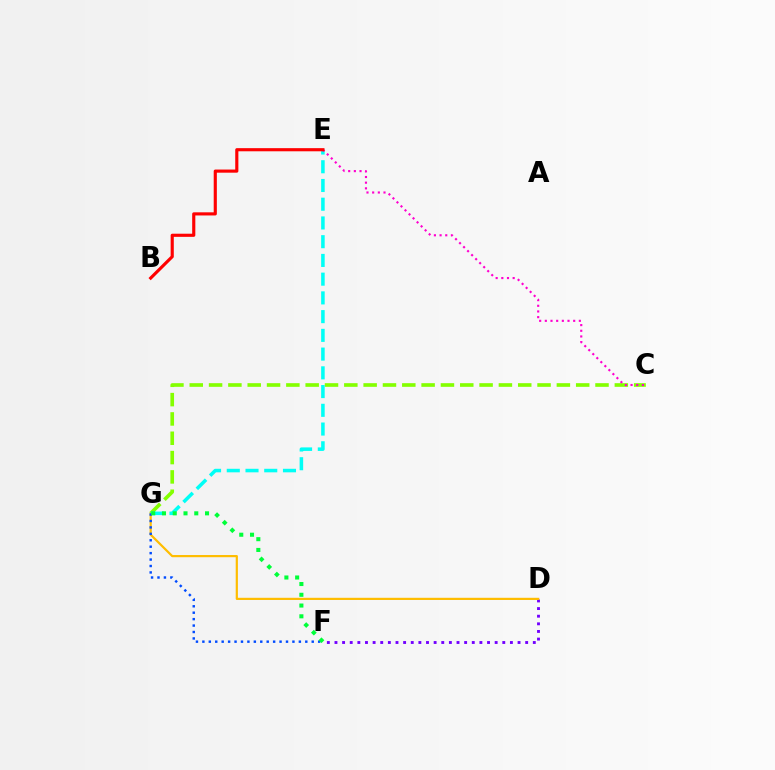{('D', 'F'): [{'color': '#7200ff', 'line_style': 'dotted', 'thickness': 2.07}], ('D', 'G'): [{'color': '#ffbd00', 'line_style': 'solid', 'thickness': 1.58}], ('C', 'G'): [{'color': '#84ff00', 'line_style': 'dashed', 'thickness': 2.62}], ('E', 'G'): [{'color': '#00fff6', 'line_style': 'dashed', 'thickness': 2.55}], ('F', 'G'): [{'color': '#004bff', 'line_style': 'dotted', 'thickness': 1.75}, {'color': '#00ff39', 'line_style': 'dotted', 'thickness': 2.92}], ('C', 'E'): [{'color': '#ff00cf', 'line_style': 'dotted', 'thickness': 1.54}], ('B', 'E'): [{'color': '#ff0000', 'line_style': 'solid', 'thickness': 2.26}]}